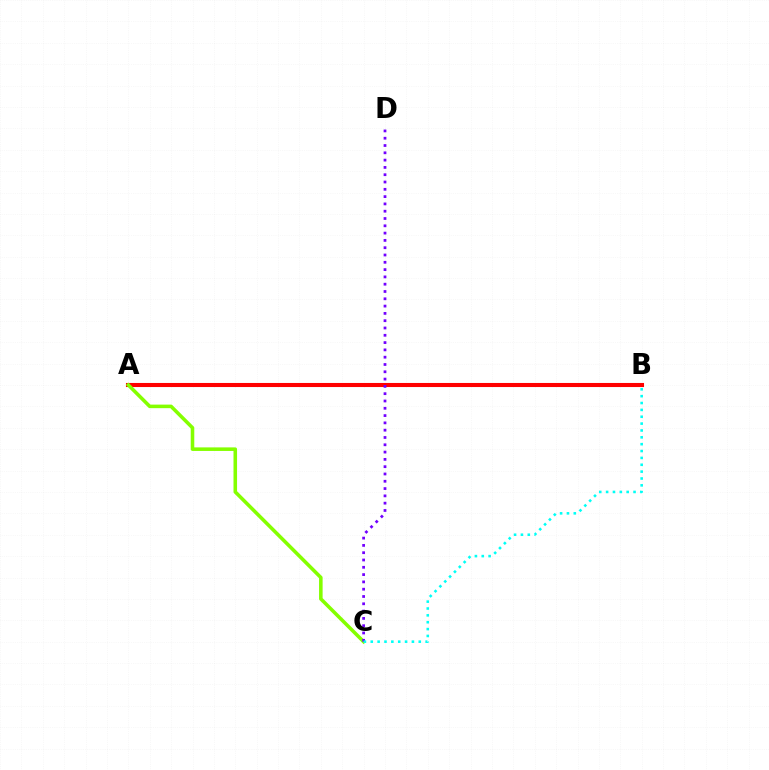{('A', 'B'): [{'color': '#ff0000', 'line_style': 'solid', 'thickness': 2.93}], ('A', 'C'): [{'color': '#84ff00', 'line_style': 'solid', 'thickness': 2.56}], ('C', 'D'): [{'color': '#7200ff', 'line_style': 'dotted', 'thickness': 1.98}], ('B', 'C'): [{'color': '#00fff6', 'line_style': 'dotted', 'thickness': 1.86}]}